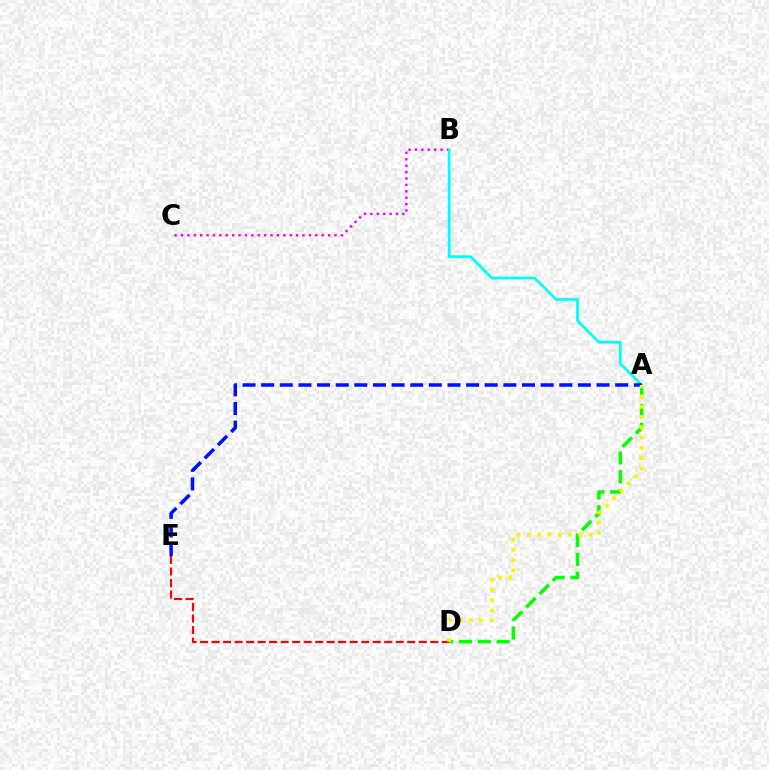{('B', 'C'): [{'color': '#ee00ff', 'line_style': 'dotted', 'thickness': 1.74}], ('D', 'E'): [{'color': '#ff0000', 'line_style': 'dashed', 'thickness': 1.56}], ('A', 'B'): [{'color': '#00fff6', 'line_style': 'solid', 'thickness': 1.96}], ('A', 'D'): [{'color': '#08ff00', 'line_style': 'dashed', 'thickness': 2.55}, {'color': '#fcf500', 'line_style': 'dotted', 'thickness': 2.79}], ('A', 'E'): [{'color': '#0010ff', 'line_style': 'dashed', 'thickness': 2.53}]}